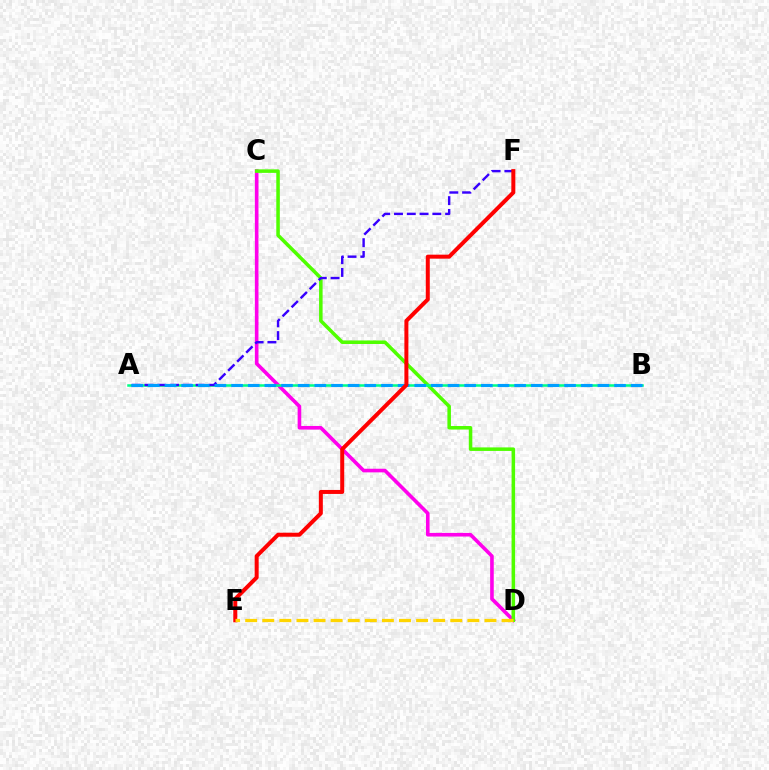{('C', 'D'): [{'color': '#ff00ed', 'line_style': 'solid', 'thickness': 2.6}, {'color': '#4fff00', 'line_style': 'solid', 'thickness': 2.54}], ('A', 'B'): [{'color': '#00ff86', 'line_style': 'solid', 'thickness': 1.82}, {'color': '#009eff', 'line_style': 'dashed', 'thickness': 2.26}], ('A', 'F'): [{'color': '#3700ff', 'line_style': 'dashed', 'thickness': 1.74}], ('E', 'F'): [{'color': '#ff0000', 'line_style': 'solid', 'thickness': 2.88}], ('D', 'E'): [{'color': '#ffd500', 'line_style': 'dashed', 'thickness': 2.32}]}